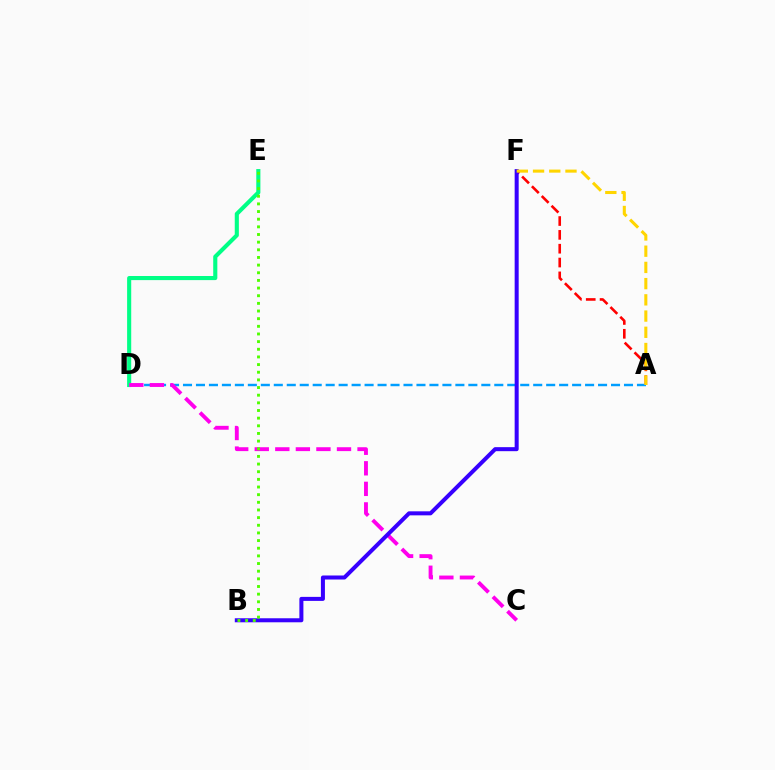{('A', 'F'): [{'color': '#ff0000', 'line_style': 'dashed', 'thickness': 1.88}, {'color': '#ffd500', 'line_style': 'dashed', 'thickness': 2.2}], ('D', 'E'): [{'color': '#00ff86', 'line_style': 'solid', 'thickness': 2.96}], ('A', 'D'): [{'color': '#009eff', 'line_style': 'dashed', 'thickness': 1.76}], ('C', 'D'): [{'color': '#ff00ed', 'line_style': 'dashed', 'thickness': 2.79}], ('B', 'F'): [{'color': '#3700ff', 'line_style': 'solid', 'thickness': 2.9}], ('B', 'E'): [{'color': '#4fff00', 'line_style': 'dotted', 'thickness': 2.08}]}